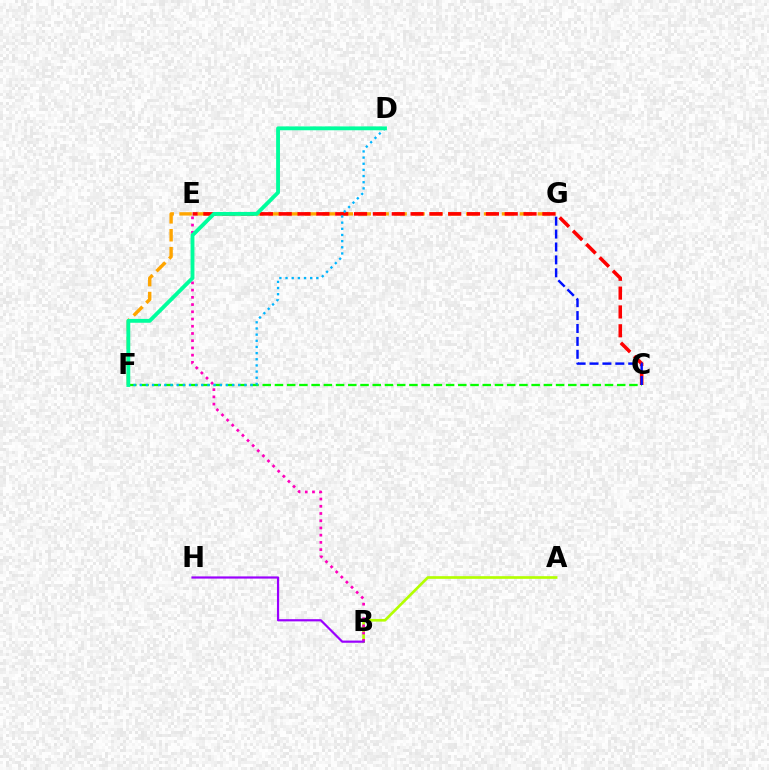{('C', 'F'): [{'color': '#08ff00', 'line_style': 'dashed', 'thickness': 1.66}], ('A', 'B'): [{'color': '#b3ff00', 'line_style': 'solid', 'thickness': 1.91}], ('F', 'G'): [{'color': '#ffa500', 'line_style': 'dashed', 'thickness': 2.43}], ('C', 'E'): [{'color': '#ff0000', 'line_style': 'dashed', 'thickness': 2.56}], ('D', 'F'): [{'color': '#00b5ff', 'line_style': 'dotted', 'thickness': 1.67}, {'color': '#00ff9d', 'line_style': 'solid', 'thickness': 2.77}], ('B', 'E'): [{'color': '#ff00bd', 'line_style': 'dotted', 'thickness': 1.96}], ('B', 'H'): [{'color': '#9b00ff', 'line_style': 'solid', 'thickness': 1.58}], ('C', 'G'): [{'color': '#0010ff', 'line_style': 'dashed', 'thickness': 1.75}]}